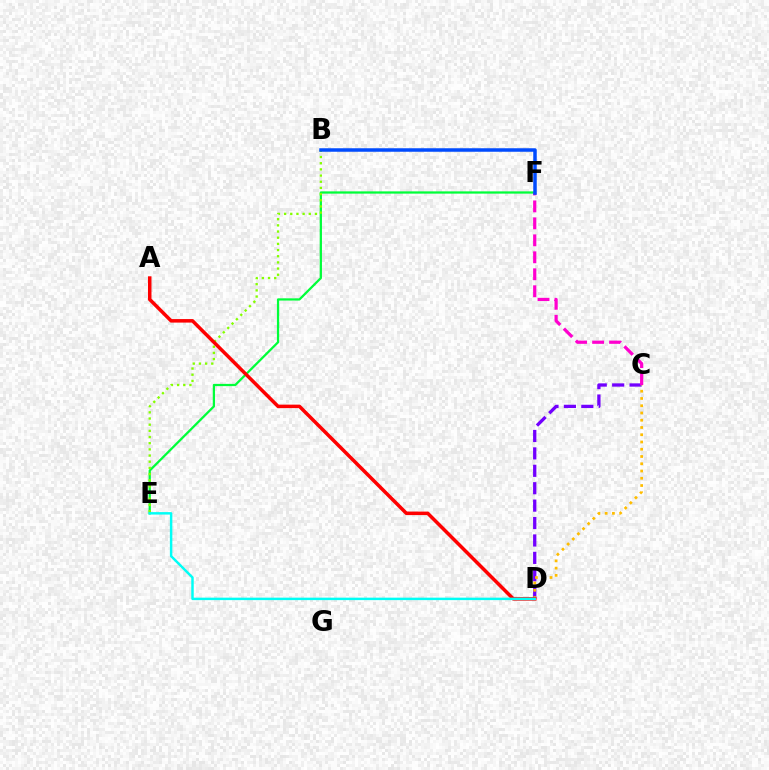{('E', 'F'): [{'color': '#00ff39', 'line_style': 'solid', 'thickness': 1.62}], ('B', 'E'): [{'color': '#84ff00', 'line_style': 'dotted', 'thickness': 1.68}], ('C', 'D'): [{'color': '#7200ff', 'line_style': 'dashed', 'thickness': 2.37}, {'color': '#ffbd00', 'line_style': 'dotted', 'thickness': 1.97}], ('A', 'D'): [{'color': '#ff0000', 'line_style': 'solid', 'thickness': 2.53}], ('C', 'F'): [{'color': '#ff00cf', 'line_style': 'dashed', 'thickness': 2.31}], ('D', 'E'): [{'color': '#00fff6', 'line_style': 'solid', 'thickness': 1.77}], ('B', 'F'): [{'color': '#004bff', 'line_style': 'solid', 'thickness': 2.52}]}